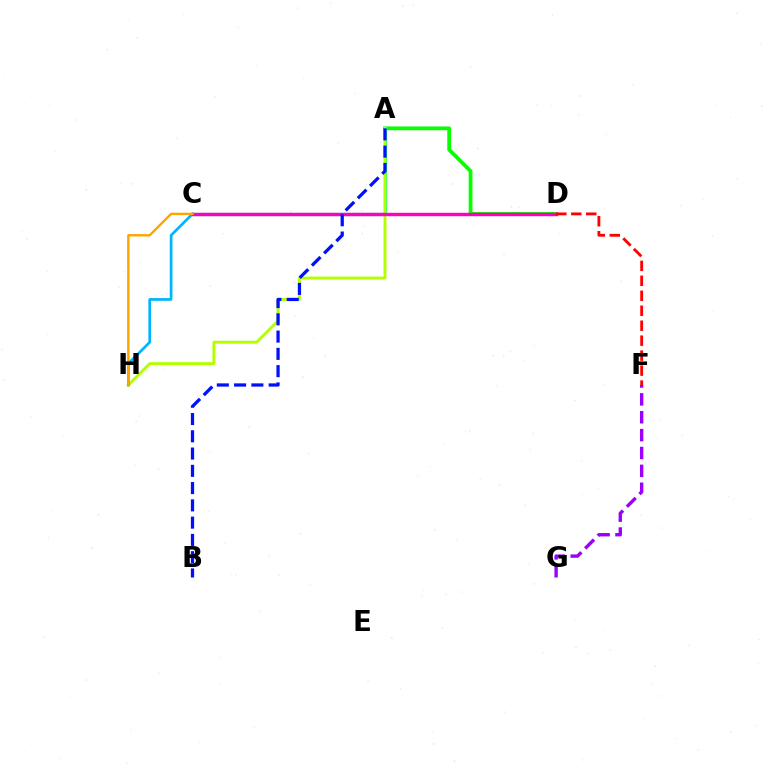{('A', 'D'): [{'color': '#08ff00', 'line_style': 'solid', 'thickness': 2.73}], ('A', 'C'): [{'color': '#00ff9d', 'line_style': 'solid', 'thickness': 2.31}], ('A', 'H'): [{'color': '#b3ff00', 'line_style': 'solid', 'thickness': 2.09}], ('C', 'H'): [{'color': '#00b5ff', 'line_style': 'solid', 'thickness': 1.96}, {'color': '#ffa500', 'line_style': 'solid', 'thickness': 1.73}], ('C', 'D'): [{'color': '#ff00bd', 'line_style': 'solid', 'thickness': 2.47}], ('F', 'G'): [{'color': '#9b00ff', 'line_style': 'dashed', 'thickness': 2.43}], ('D', 'F'): [{'color': '#ff0000', 'line_style': 'dashed', 'thickness': 2.03}], ('A', 'B'): [{'color': '#0010ff', 'line_style': 'dashed', 'thickness': 2.35}]}